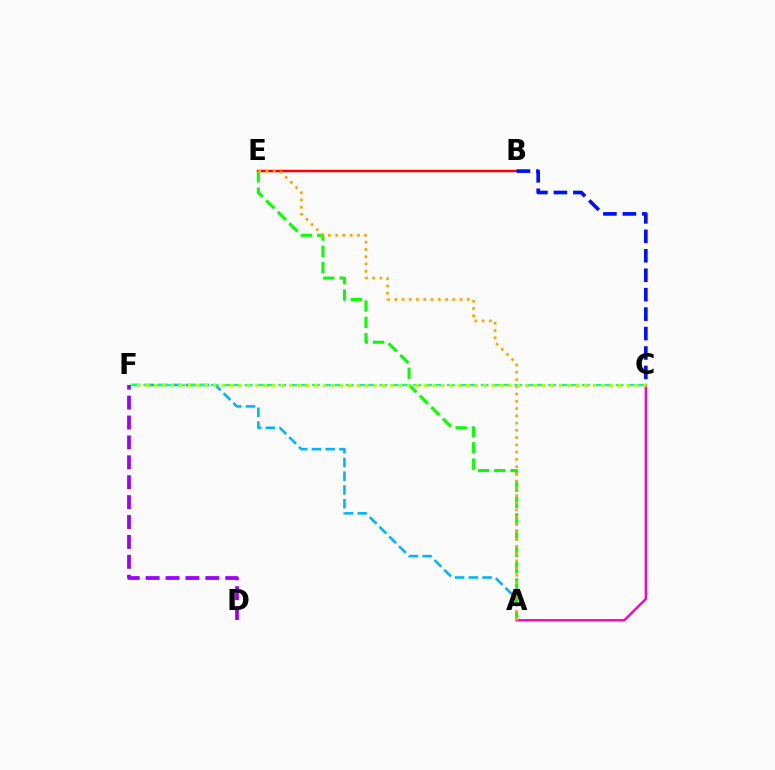{('B', 'E'): [{'color': '#ff0000', 'line_style': 'solid', 'thickness': 1.79}], ('B', 'C'): [{'color': '#0010ff', 'line_style': 'dashed', 'thickness': 2.64}], ('A', 'C'): [{'color': '#ff00bd', 'line_style': 'solid', 'thickness': 1.74}], ('A', 'F'): [{'color': '#00b5ff', 'line_style': 'dashed', 'thickness': 1.87}], ('A', 'E'): [{'color': '#08ff00', 'line_style': 'dashed', 'thickness': 2.21}, {'color': '#ffa500', 'line_style': 'dotted', 'thickness': 1.97}], ('C', 'F'): [{'color': '#00ff9d', 'line_style': 'dashed', 'thickness': 1.53}, {'color': '#b3ff00', 'line_style': 'dotted', 'thickness': 2.29}], ('D', 'F'): [{'color': '#9b00ff', 'line_style': 'dashed', 'thickness': 2.7}]}